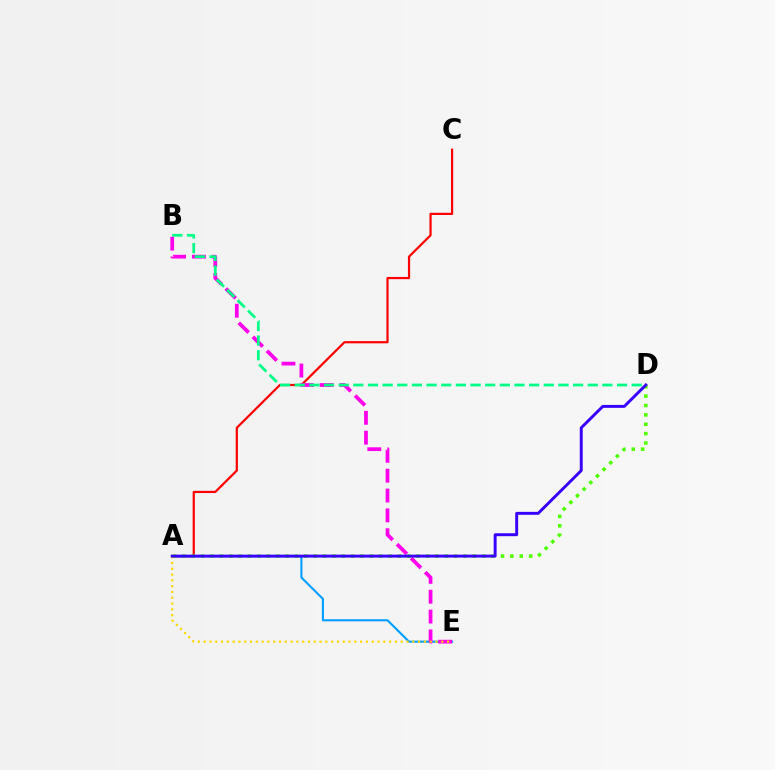{('A', 'E'): [{'color': '#009eff', 'line_style': 'solid', 'thickness': 1.52}, {'color': '#ffd500', 'line_style': 'dotted', 'thickness': 1.57}], ('A', 'C'): [{'color': '#ff0000', 'line_style': 'solid', 'thickness': 1.59}], ('B', 'E'): [{'color': '#ff00ed', 'line_style': 'dashed', 'thickness': 2.7}], ('A', 'D'): [{'color': '#4fff00', 'line_style': 'dotted', 'thickness': 2.55}, {'color': '#3700ff', 'line_style': 'solid', 'thickness': 2.11}], ('B', 'D'): [{'color': '#00ff86', 'line_style': 'dashed', 'thickness': 1.99}]}